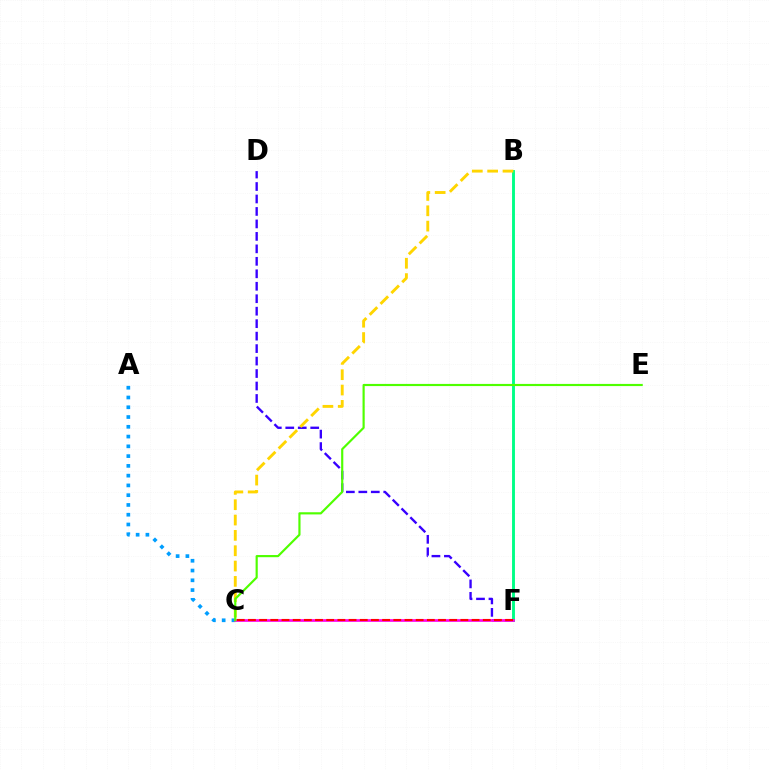{('D', 'F'): [{'color': '#3700ff', 'line_style': 'dashed', 'thickness': 1.69}], ('A', 'C'): [{'color': '#009eff', 'line_style': 'dotted', 'thickness': 2.65}], ('B', 'F'): [{'color': '#00ff86', 'line_style': 'solid', 'thickness': 2.09}], ('C', 'F'): [{'color': '#ff00ed', 'line_style': 'solid', 'thickness': 1.93}, {'color': '#ff0000', 'line_style': 'dashed', 'thickness': 1.52}], ('B', 'C'): [{'color': '#ffd500', 'line_style': 'dashed', 'thickness': 2.08}], ('C', 'E'): [{'color': '#4fff00', 'line_style': 'solid', 'thickness': 1.56}]}